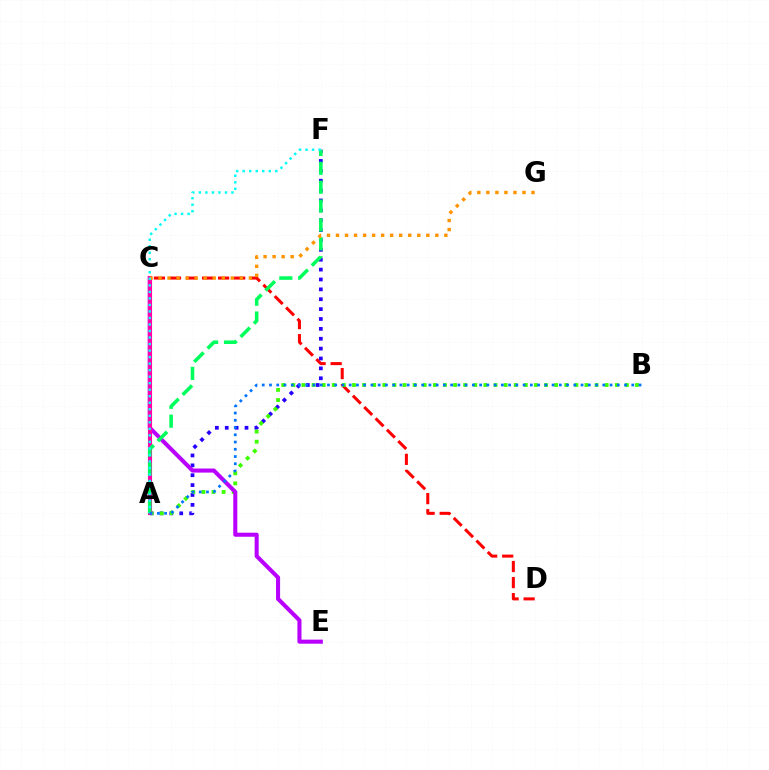{('A', 'C'): [{'color': '#d1ff00', 'line_style': 'dashed', 'thickness': 1.88}, {'color': '#ff00ac', 'line_style': 'solid', 'thickness': 2.96}], ('C', 'D'): [{'color': '#ff0000', 'line_style': 'dashed', 'thickness': 2.18}], ('A', 'F'): [{'color': '#2500ff', 'line_style': 'dotted', 'thickness': 2.68}, {'color': '#00ff5c', 'line_style': 'dashed', 'thickness': 2.57}, {'color': '#00fff6', 'line_style': 'dotted', 'thickness': 1.77}], ('A', 'B'): [{'color': '#3dff00', 'line_style': 'dotted', 'thickness': 2.75}, {'color': '#0074ff', 'line_style': 'dotted', 'thickness': 1.97}], ('C', 'E'): [{'color': '#b900ff', 'line_style': 'solid', 'thickness': 2.93}], ('C', 'G'): [{'color': '#ff9400', 'line_style': 'dotted', 'thickness': 2.45}]}